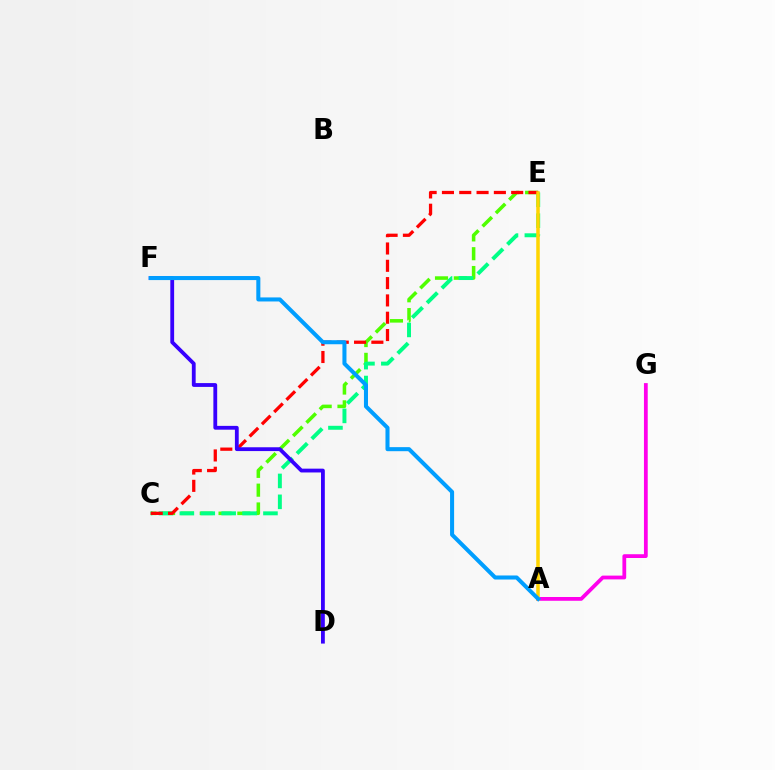{('C', 'E'): [{'color': '#4fff00', 'line_style': 'dashed', 'thickness': 2.56}, {'color': '#00ff86', 'line_style': 'dashed', 'thickness': 2.84}, {'color': '#ff0000', 'line_style': 'dashed', 'thickness': 2.35}], ('D', 'F'): [{'color': '#3700ff', 'line_style': 'solid', 'thickness': 2.74}], ('A', 'G'): [{'color': '#ff00ed', 'line_style': 'solid', 'thickness': 2.72}], ('A', 'E'): [{'color': '#ffd500', 'line_style': 'solid', 'thickness': 2.54}], ('A', 'F'): [{'color': '#009eff', 'line_style': 'solid', 'thickness': 2.91}]}